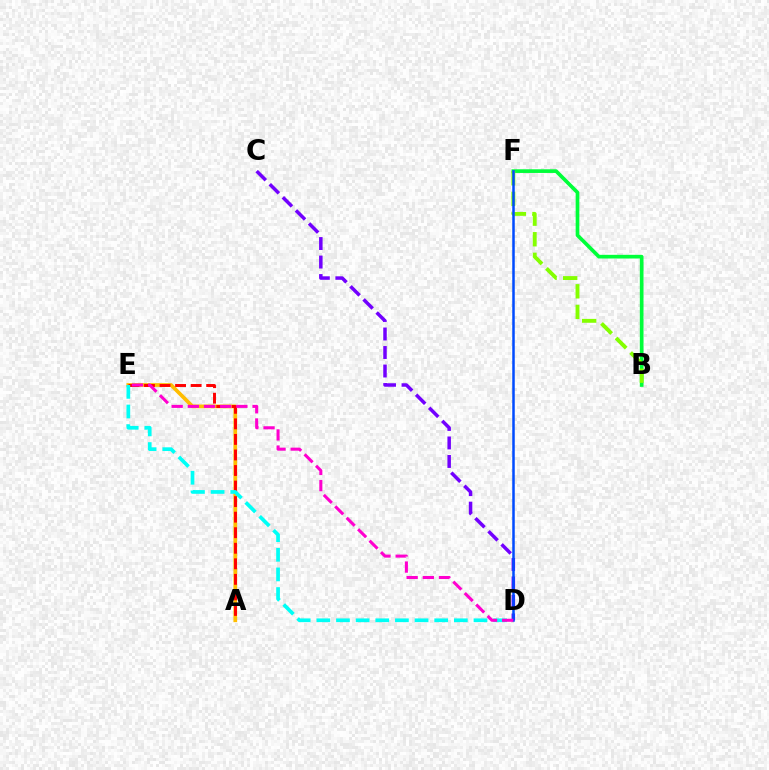{('B', 'F'): [{'color': '#00ff39', 'line_style': 'solid', 'thickness': 2.65}, {'color': '#84ff00', 'line_style': 'dashed', 'thickness': 2.8}], ('A', 'E'): [{'color': '#ffbd00', 'line_style': 'solid', 'thickness': 2.68}, {'color': '#ff0000', 'line_style': 'dashed', 'thickness': 2.11}], ('C', 'D'): [{'color': '#7200ff', 'line_style': 'dashed', 'thickness': 2.51}], ('D', 'E'): [{'color': '#00fff6', 'line_style': 'dashed', 'thickness': 2.67}, {'color': '#ff00cf', 'line_style': 'dashed', 'thickness': 2.2}], ('D', 'F'): [{'color': '#004bff', 'line_style': 'solid', 'thickness': 1.81}]}